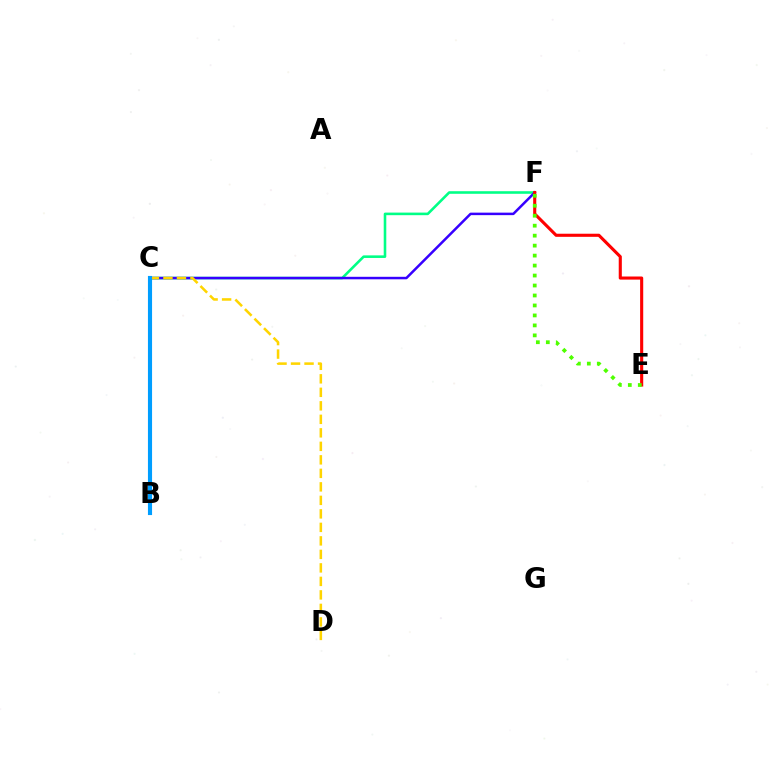{('B', 'C'): [{'color': '#ff00ed', 'line_style': 'solid', 'thickness': 2.17}, {'color': '#009eff', 'line_style': 'solid', 'thickness': 2.96}], ('C', 'F'): [{'color': '#00ff86', 'line_style': 'solid', 'thickness': 1.86}, {'color': '#3700ff', 'line_style': 'solid', 'thickness': 1.8}], ('C', 'D'): [{'color': '#ffd500', 'line_style': 'dashed', 'thickness': 1.83}], ('E', 'F'): [{'color': '#ff0000', 'line_style': 'solid', 'thickness': 2.23}, {'color': '#4fff00', 'line_style': 'dotted', 'thickness': 2.71}]}